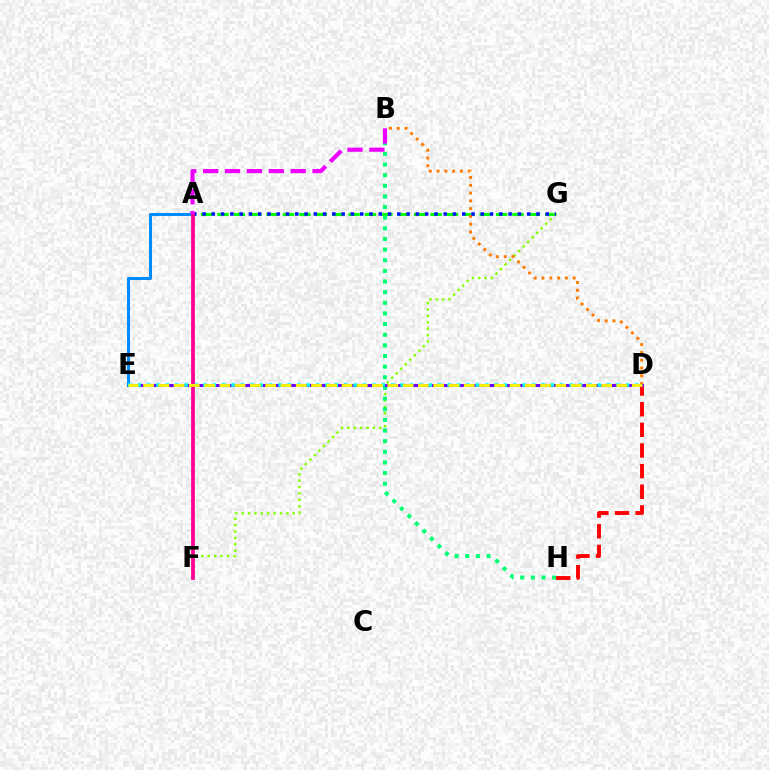{('A', 'G'): [{'color': '#08ff00', 'line_style': 'dashed', 'thickness': 2.23}, {'color': '#0010ff', 'line_style': 'dotted', 'thickness': 2.52}], ('D', 'H'): [{'color': '#ff0000', 'line_style': 'dashed', 'thickness': 2.8}], ('F', 'G'): [{'color': '#84ff00', 'line_style': 'dotted', 'thickness': 1.74}], ('B', 'H'): [{'color': '#00ff74', 'line_style': 'dotted', 'thickness': 2.89}], ('B', 'D'): [{'color': '#ff7c00', 'line_style': 'dotted', 'thickness': 2.12}], ('D', 'E'): [{'color': '#7200ff', 'line_style': 'solid', 'thickness': 2.17}, {'color': '#00fff6', 'line_style': 'dotted', 'thickness': 2.55}, {'color': '#fcf500', 'line_style': 'dashed', 'thickness': 2.07}], ('A', 'E'): [{'color': '#008cff', 'line_style': 'solid', 'thickness': 2.19}], ('A', 'F'): [{'color': '#ff0094', 'line_style': 'solid', 'thickness': 2.7}], ('A', 'B'): [{'color': '#ee00ff', 'line_style': 'dashed', 'thickness': 2.97}]}